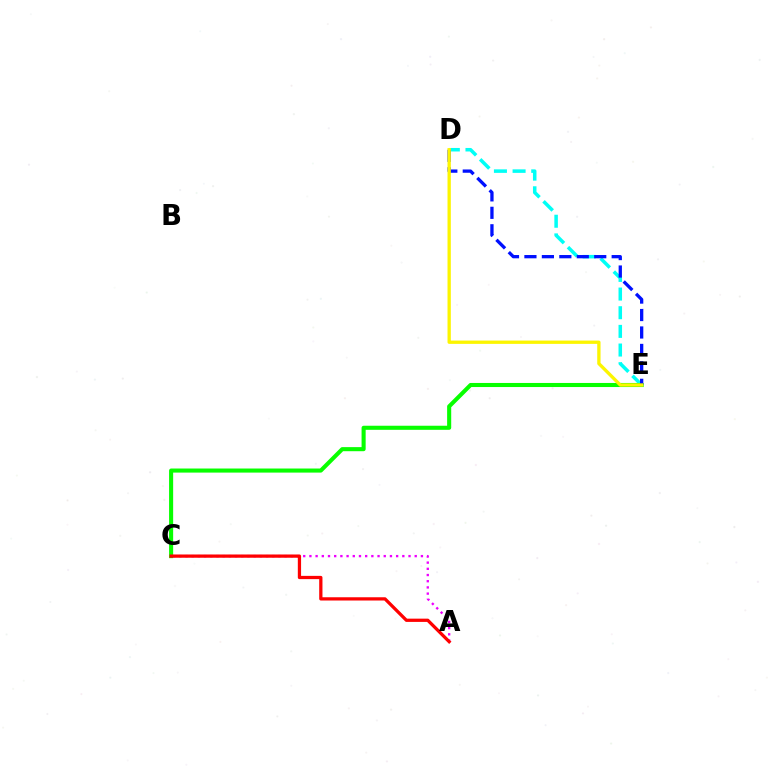{('A', 'C'): [{'color': '#ee00ff', 'line_style': 'dotted', 'thickness': 1.68}, {'color': '#ff0000', 'line_style': 'solid', 'thickness': 2.34}], ('D', 'E'): [{'color': '#00fff6', 'line_style': 'dashed', 'thickness': 2.53}, {'color': '#0010ff', 'line_style': 'dashed', 'thickness': 2.37}, {'color': '#fcf500', 'line_style': 'solid', 'thickness': 2.39}], ('C', 'E'): [{'color': '#08ff00', 'line_style': 'solid', 'thickness': 2.94}]}